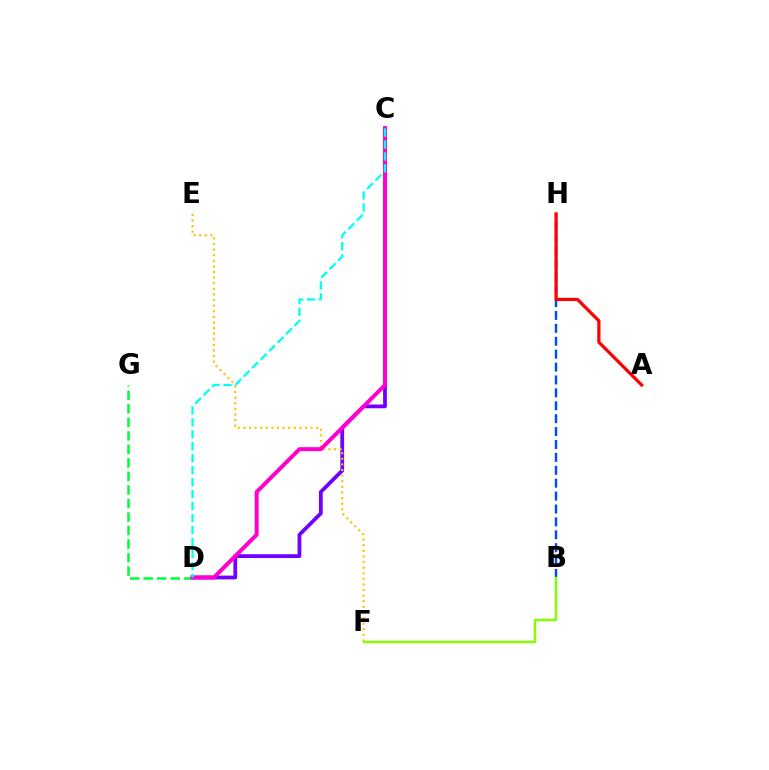{('C', 'D'): [{'color': '#7200ff', 'line_style': 'solid', 'thickness': 2.73}, {'color': '#ff00cf', 'line_style': 'solid', 'thickness': 2.87}, {'color': '#00fff6', 'line_style': 'dashed', 'thickness': 1.62}], ('D', 'G'): [{'color': '#00ff39', 'line_style': 'dashed', 'thickness': 1.84}], ('E', 'F'): [{'color': '#ffbd00', 'line_style': 'dotted', 'thickness': 1.52}], ('B', 'H'): [{'color': '#004bff', 'line_style': 'dashed', 'thickness': 1.75}], ('B', 'F'): [{'color': '#84ff00', 'line_style': 'solid', 'thickness': 1.77}], ('A', 'H'): [{'color': '#ff0000', 'line_style': 'solid', 'thickness': 2.32}]}